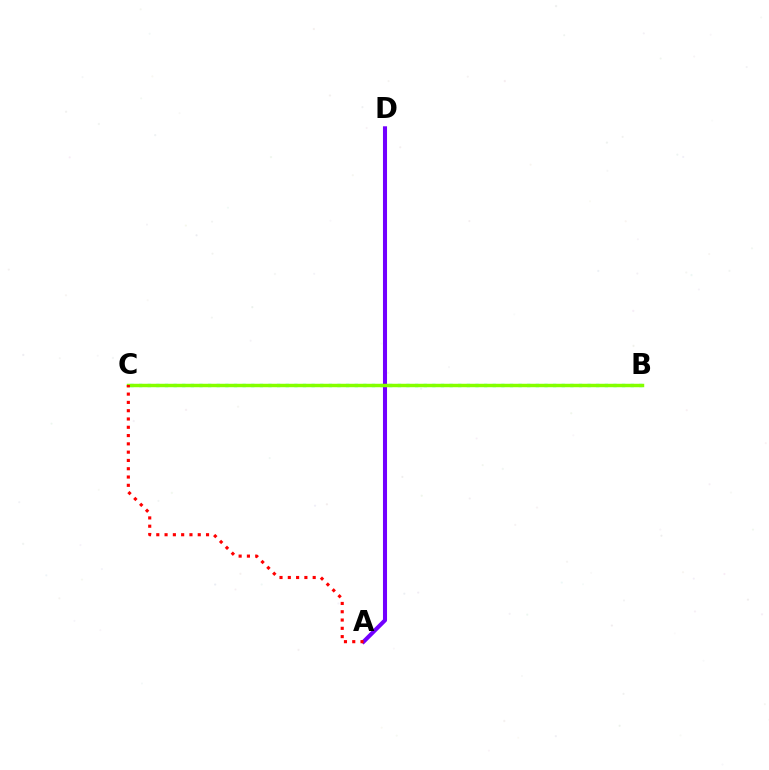{('B', 'C'): [{'color': '#00fff6', 'line_style': 'dotted', 'thickness': 2.34}, {'color': '#84ff00', 'line_style': 'solid', 'thickness': 2.49}], ('A', 'D'): [{'color': '#7200ff', 'line_style': 'solid', 'thickness': 2.93}], ('A', 'C'): [{'color': '#ff0000', 'line_style': 'dotted', 'thickness': 2.25}]}